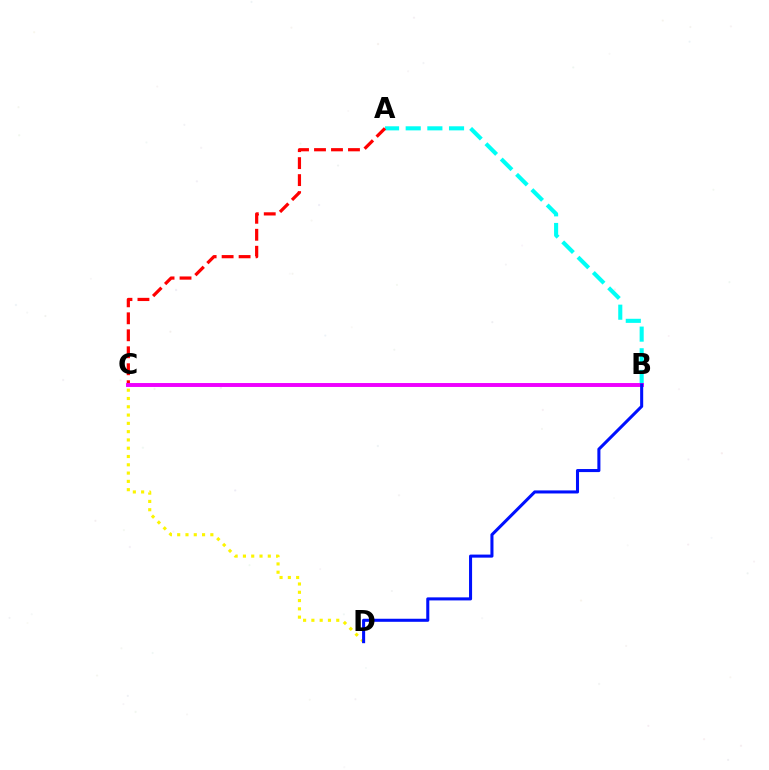{('A', 'B'): [{'color': '#00fff6', 'line_style': 'dashed', 'thickness': 2.94}], ('B', 'C'): [{'color': '#08ff00', 'line_style': 'solid', 'thickness': 1.51}, {'color': '#ee00ff', 'line_style': 'solid', 'thickness': 2.83}], ('A', 'C'): [{'color': '#ff0000', 'line_style': 'dashed', 'thickness': 2.31}], ('C', 'D'): [{'color': '#fcf500', 'line_style': 'dotted', 'thickness': 2.25}], ('B', 'D'): [{'color': '#0010ff', 'line_style': 'solid', 'thickness': 2.2}]}